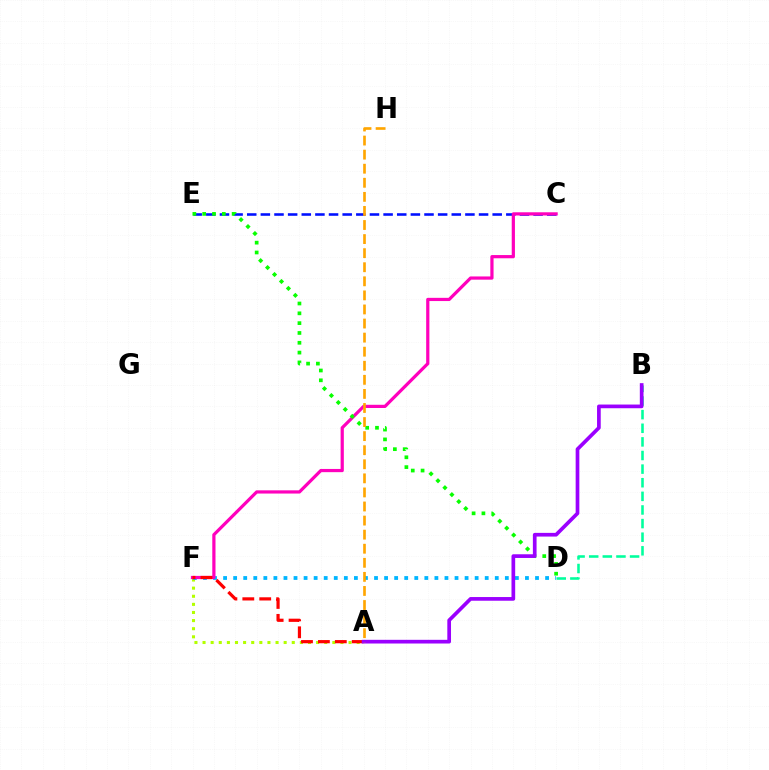{('B', 'D'): [{'color': '#00ff9d', 'line_style': 'dashed', 'thickness': 1.85}], ('C', 'E'): [{'color': '#0010ff', 'line_style': 'dashed', 'thickness': 1.85}], ('A', 'F'): [{'color': '#b3ff00', 'line_style': 'dotted', 'thickness': 2.2}, {'color': '#ff0000', 'line_style': 'dashed', 'thickness': 2.3}], ('D', 'F'): [{'color': '#00b5ff', 'line_style': 'dotted', 'thickness': 2.73}], ('C', 'F'): [{'color': '#ff00bd', 'line_style': 'solid', 'thickness': 2.31}], ('D', 'E'): [{'color': '#08ff00', 'line_style': 'dotted', 'thickness': 2.67}], ('A', 'B'): [{'color': '#9b00ff', 'line_style': 'solid', 'thickness': 2.66}], ('A', 'H'): [{'color': '#ffa500', 'line_style': 'dashed', 'thickness': 1.91}]}